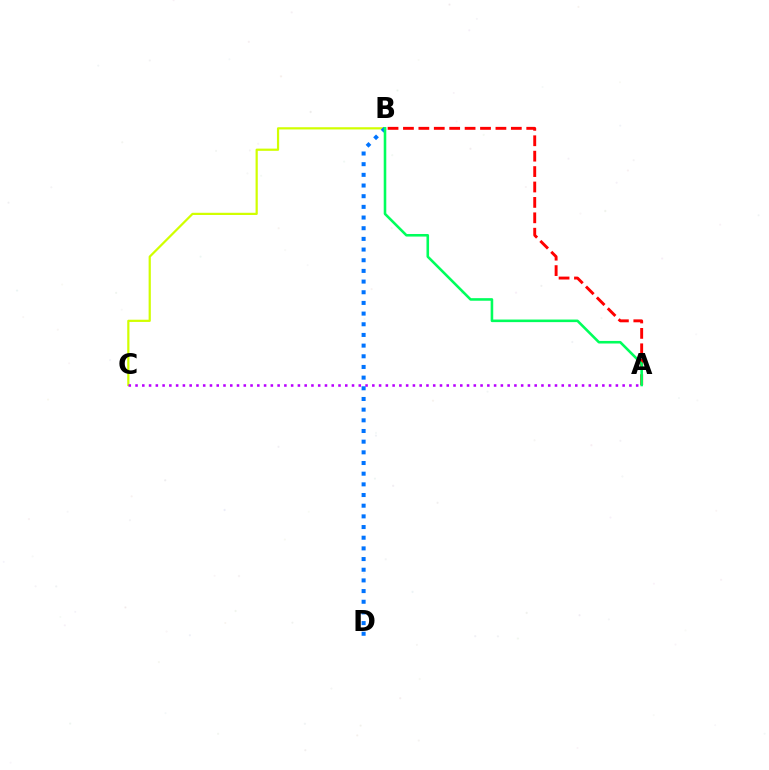{('B', 'C'): [{'color': '#d1ff00', 'line_style': 'solid', 'thickness': 1.6}], ('A', 'B'): [{'color': '#ff0000', 'line_style': 'dashed', 'thickness': 2.09}, {'color': '#00ff5c', 'line_style': 'solid', 'thickness': 1.85}], ('A', 'C'): [{'color': '#b900ff', 'line_style': 'dotted', 'thickness': 1.84}], ('B', 'D'): [{'color': '#0074ff', 'line_style': 'dotted', 'thickness': 2.9}]}